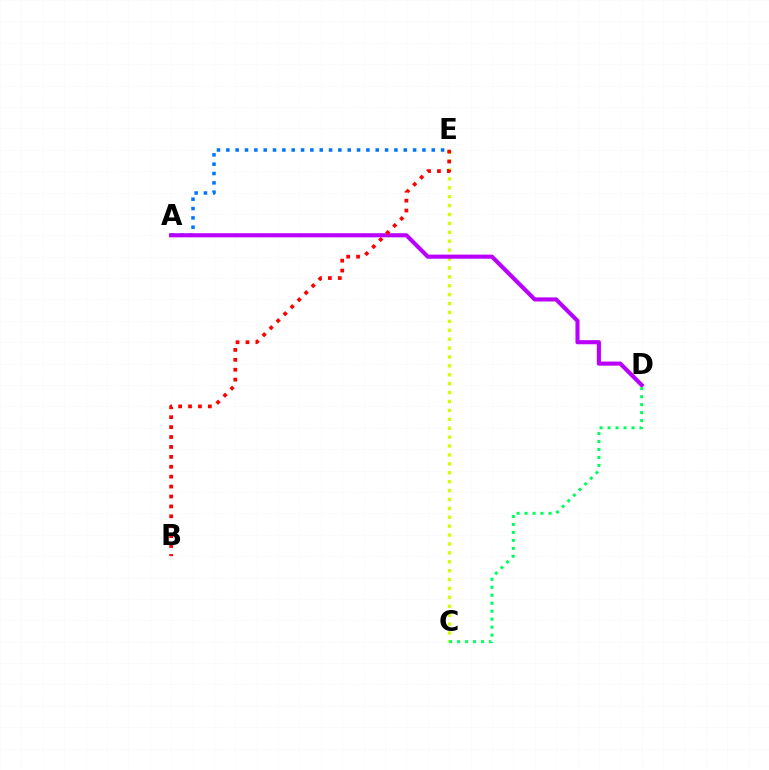{('C', 'E'): [{'color': '#d1ff00', 'line_style': 'dotted', 'thickness': 2.42}], ('A', 'E'): [{'color': '#0074ff', 'line_style': 'dotted', 'thickness': 2.54}], ('A', 'D'): [{'color': '#b900ff', 'line_style': 'solid', 'thickness': 2.96}], ('C', 'D'): [{'color': '#00ff5c', 'line_style': 'dotted', 'thickness': 2.17}], ('B', 'E'): [{'color': '#ff0000', 'line_style': 'dotted', 'thickness': 2.69}]}